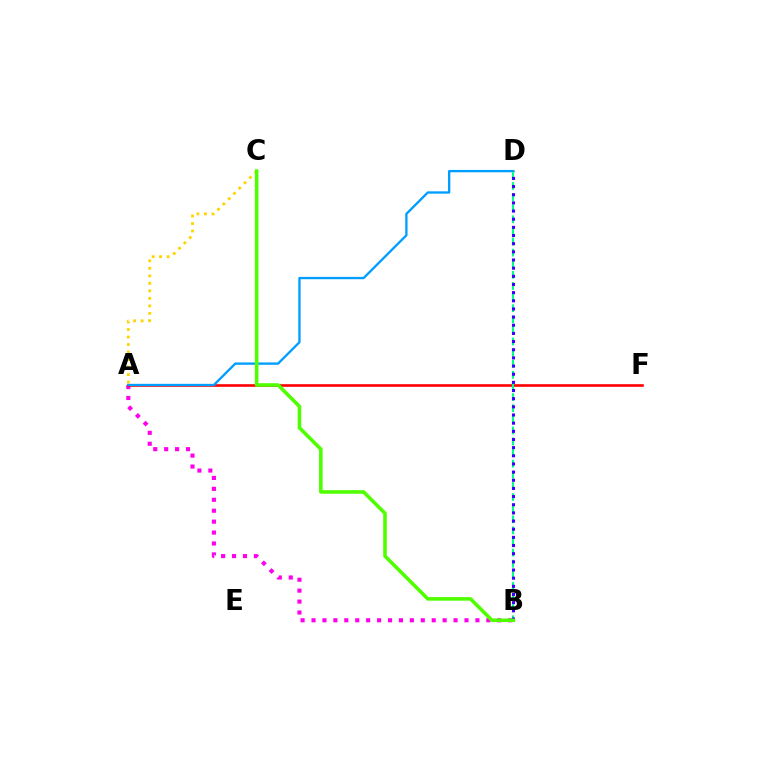{('A', 'C'): [{'color': '#ffd500', 'line_style': 'dotted', 'thickness': 2.04}], ('A', 'B'): [{'color': '#ff00ed', 'line_style': 'dotted', 'thickness': 2.97}], ('A', 'F'): [{'color': '#ff0000', 'line_style': 'solid', 'thickness': 1.88}], ('A', 'D'): [{'color': '#009eff', 'line_style': 'solid', 'thickness': 1.68}], ('B', 'D'): [{'color': '#00ff86', 'line_style': 'dashed', 'thickness': 1.51}, {'color': '#3700ff', 'line_style': 'dotted', 'thickness': 2.22}], ('B', 'C'): [{'color': '#4fff00', 'line_style': 'solid', 'thickness': 2.58}]}